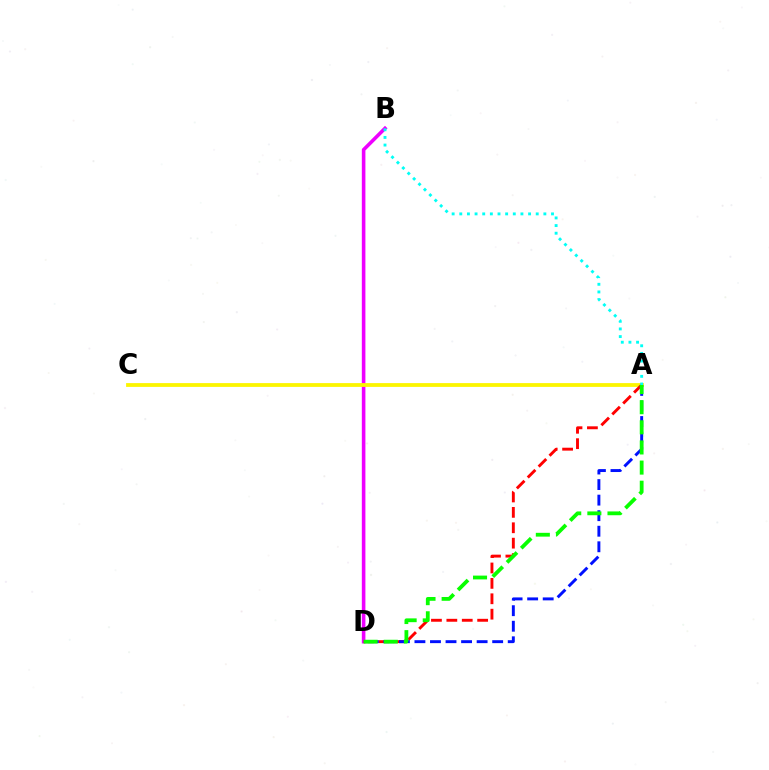{('B', 'D'): [{'color': '#ee00ff', 'line_style': 'solid', 'thickness': 2.58}], ('A', 'C'): [{'color': '#fcf500', 'line_style': 'solid', 'thickness': 2.73}], ('A', 'D'): [{'color': '#ff0000', 'line_style': 'dashed', 'thickness': 2.09}, {'color': '#0010ff', 'line_style': 'dashed', 'thickness': 2.11}, {'color': '#08ff00', 'line_style': 'dashed', 'thickness': 2.73}], ('A', 'B'): [{'color': '#00fff6', 'line_style': 'dotted', 'thickness': 2.08}]}